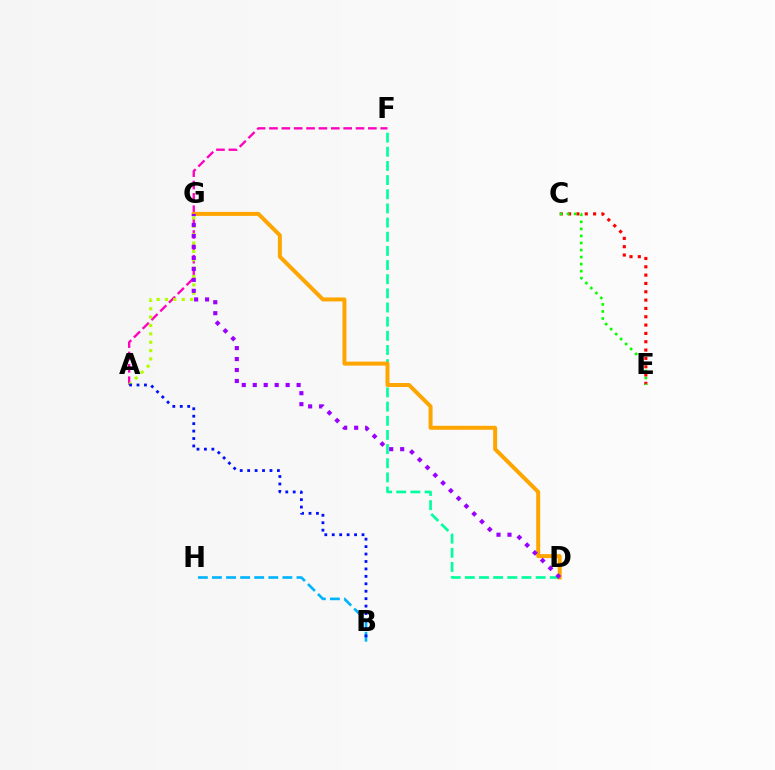{('A', 'F'): [{'color': '#ff00bd', 'line_style': 'dashed', 'thickness': 1.68}], ('A', 'G'): [{'color': '#b3ff00', 'line_style': 'dotted', 'thickness': 2.27}], ('C', 'E'): [{'color': '#ff0000', 'line_style': 'dotted', 'thickness': 2.26}, {'color': '#08ff00', 'line_style': 'dotted', 'thickness': 1.91}], ('B', 'H'): [{'color': '#00b5ff', 'line_style': 'dashed', 'thickness': 1.91}], ('D', 'F'): [{'color': '#00ff9d', 'line_style': 'dashed', 'thickness': 1.92}], ('D', 'G'): [{'color': '#ffa500', 'line_style': 'solid', 'thickness': 2.87}, {'color': '#9b00ff', 'line_style': 'dotted', 'thickness': 2.98}], ('A', 'B'): [{'color': '#0010ff', 'line_style': 'dotted', 'thickness': 2.02}]}